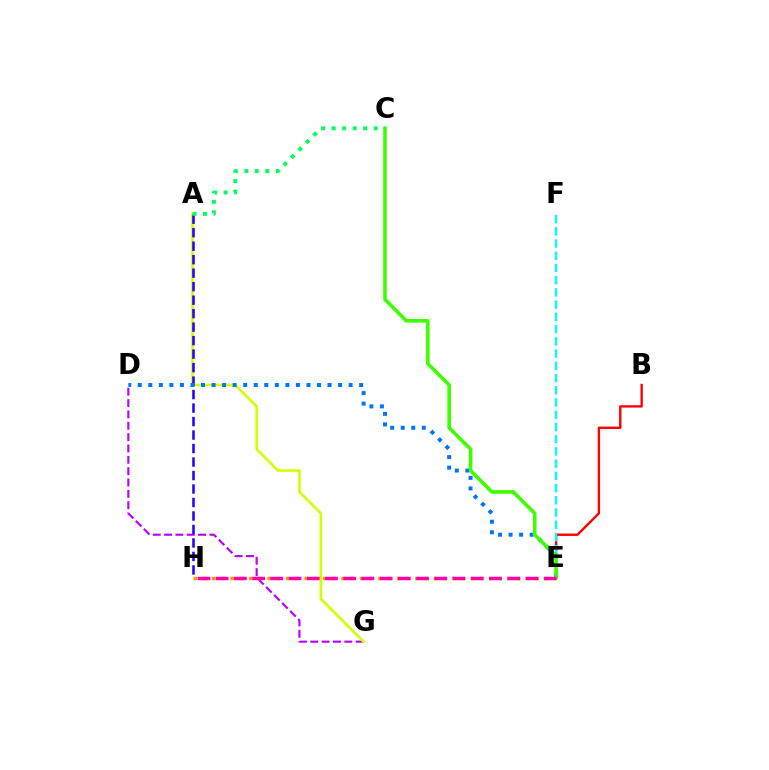{('D', 'G'): [{'color': '#b900ff', 'line_style': 'dashed', 'thickness': 1.54}], ('A', 'G'): [{'color': '#d1ff00', 'line_style': 'solid', 'thickness': 1.89}], ('B', 'E'): [{'color': '#ff0000', 'line_style': 'solid', 'thickness': 1.71}], ('E', 'F'): [{'color': '#00fff6', 'line_style': 'dashed', 'thickness': 1.66}], ('A', 'H'): [{'color': '#2500ff', 'line_style': 'dashed', 'thickness': 1.83}], ('D', 'E'): [{'color': '#0074ff', 'line_style': 'dotted', 'thickness': 2.86}], ('C', 'E'): [{'color': '#3dff00', 'line_style': 'solid', 'thickness': 2.6}], ('E', 'H'): [{'color': '#ff9400', 'line_style': 'dotted', 'thickness': 2.51}, {'color': '#ff00ac', 'line_style': 'dashed', 'thickness': 2.48}], ('A', 'C'): [{'color': '#00ff5c', 'line_style': 'dotted', 'thickness': 2.85}]}